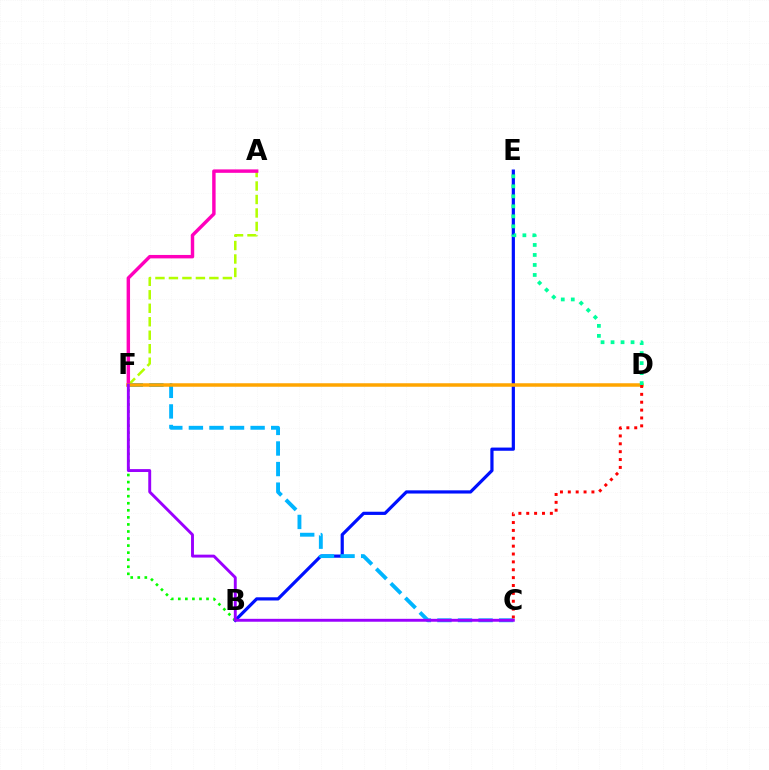{('A', 'F'): [{'color': '#b3ff00', 'line_style': 'dashed', 'thickness': 1.83}, {'color': '#ff00bd', 'line_style': 'solid', 'thickness': 2.47}], ('B', 'E'): [{'color': '#0010ff', 'line_style': 'solid', 'thickness': 2.3}], ('B', 'F'): [{'color': '#08ff00', 'line_style': 'dotted', 'thickness': 1.92}], ('C', 'F'): [{'color': '#00b5ff', 'line_style': 'dashed', 'thickness': 2.8}, {'color': '#9b00ff', 'line_style': 'solid', 'thickness': 2.09}], ('D', 'F'): [{'color': '#ffa500', 'line_style': 'solid', 'thickness': 2.52}], ('C', 'D'): [{'color': '#ff0000', 'line_style': 'dotted', 'thickness': 2.14}], ('D', 'E'): [{'color': '#00ff9d', 'line_style': 'dotted', 'thickness': 2.72}]}